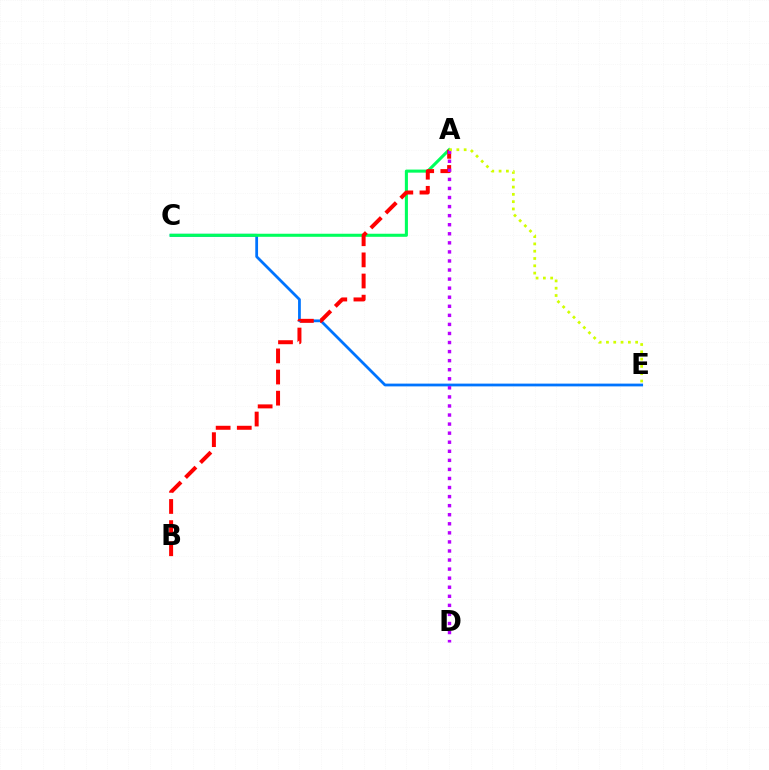{('C', 'E'): [{'color': '#0074ff', 'line_style': 'solid', 'thickness': 2.0}], ('A', 'C'): [{'color': '#00ff5c', 'line_style': 'solid', 'thickness': 2.21}], ('A', 'B'): [{'color': '#ff0000', 'line_style': 'dashed', 'thickness': 2.87}], ('A', 'D'): [{'color': '#b900ff', 'line_style': 'dotted', 'thickness': 2.46}], ('A', 'E'): [{'color': '#d1ff00', 'line_style': 'dotted', 'thickness': 1.98}]}